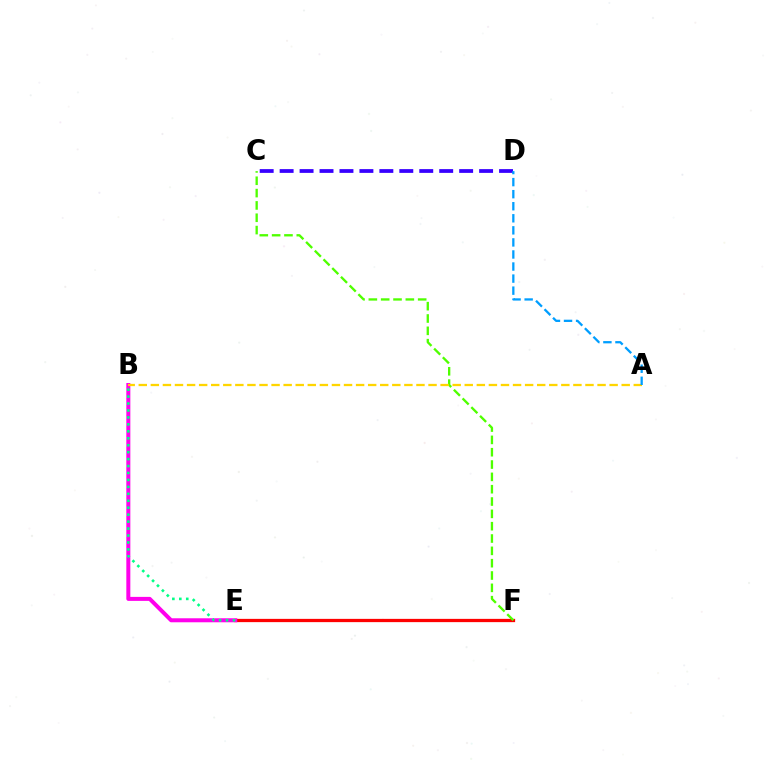{('E', 'F'): [{'color': '#ff0000', 'line_style': 'solid', 'thickness': 2.35}], ('C', 'F'): [{'color': '#4fff00', 'line_style': 'dashed', 'thickness': 1.68}], ('B', 'E'): [{'color': '#ff00ed', 'line_style': 'solid', 'thickness': 2.88}, {'color': '#00ff86', 'line_style': 'dotted', 'thickness': 1.89}], ('C', 'D'): [{'color': '#3700ff', 'line_style': 'dashed', 'thickness': 2.71}], ('A', 'B'): [{'color': '#ffd500', 'line_style': 'dashed', 'thickness': 1.64}], ('A', 'D'): [{'color': '#009eff', 'line_style': 'dashed', 'thickness': 1.64}]}